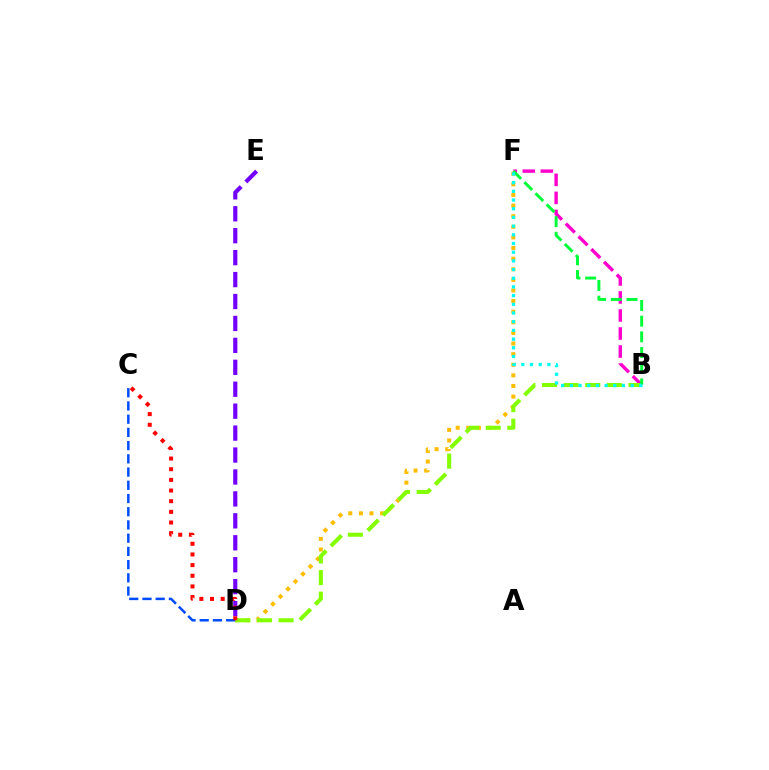{('B', 'F'): [{'color': '#ff00cf', 'line_style': 'dashed', 'thickness': 2.45}, {'color': '#00ff39', 'line_style': 'dashed', 'thickness': 2.13}, {'color': '#00fff6', 'line_style': 'dotted', 'thickness': 2.36}], ('D', 'F'): [{'color': '#ffbd00', 'line_style': 'dotted', 'thickness': 2.88}], ('B', 'D'): [{'color': '#84ff00', 'line_style': 'dashed', 'thickness': 2.94}], ('C', 'D'): [{'color': '#004bff', 'line_style': 'dashed', 'thickness': 1.8}, {'color': '#ff0000', 'line_style': 'dotted', 'thickness': 2.9}], ('D', 'E'): [{'color': '#7200ff', 'line_style': 'dashed', 'thickness': 2.98}]}